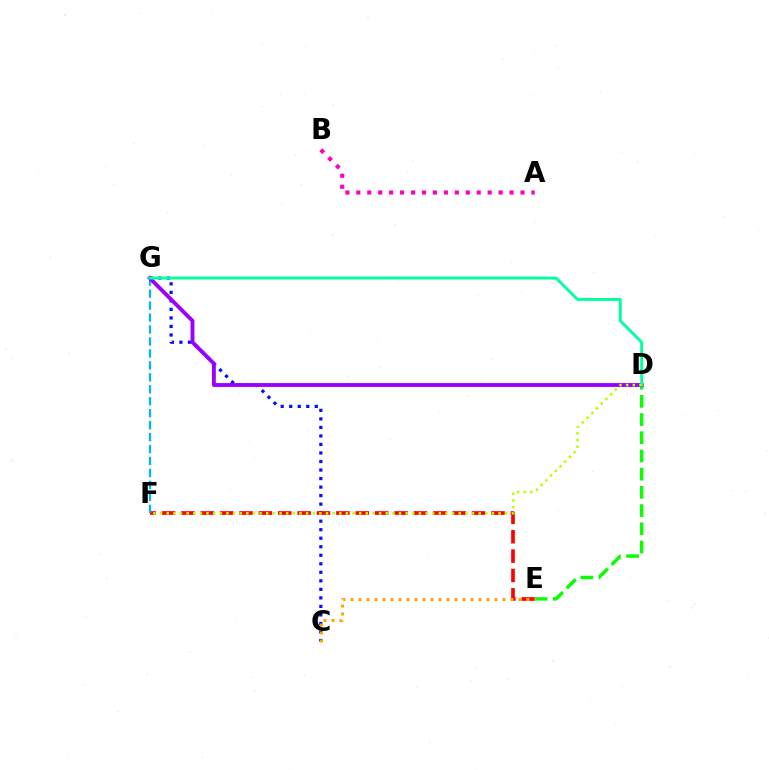{('A', 'B'): [{'color': '#ff00bd', 'line_style': 'dotted', 'thickness': 2.97}], ('C', 'G'): [{'color': '#0010ff', 'line_style': 'dotted', 'thickness': 2.32}], ('E', 'F'): [{'color': '#ff0000', 'line_style': 'dashed', 'thickness': 2.63}], ('F', 'G'): [{'color': '#00b5ff', 'line_style': 'dashed', 'thickness': 1.62}], ('D', 'E'): [{'color': '#08ff00', 'line_style': 'dashed', 'thickness': 2.47}], ('D', 'G'): [{'color': '#9b00ff', 'line_style': 'solid', 'thickness': 2.78}, {'color': '#00ff9d', 'line_style': 'solid', 'thickness': 2.09}], ('D', 'F'): [{'color': '#b3ff00', 'line_style': 'dotted', 'thickness': 1.8}], ('C', 'E'): [{'color': '#ffa500', 'line_style': 'dotted', 'thickness': 2.17}]}